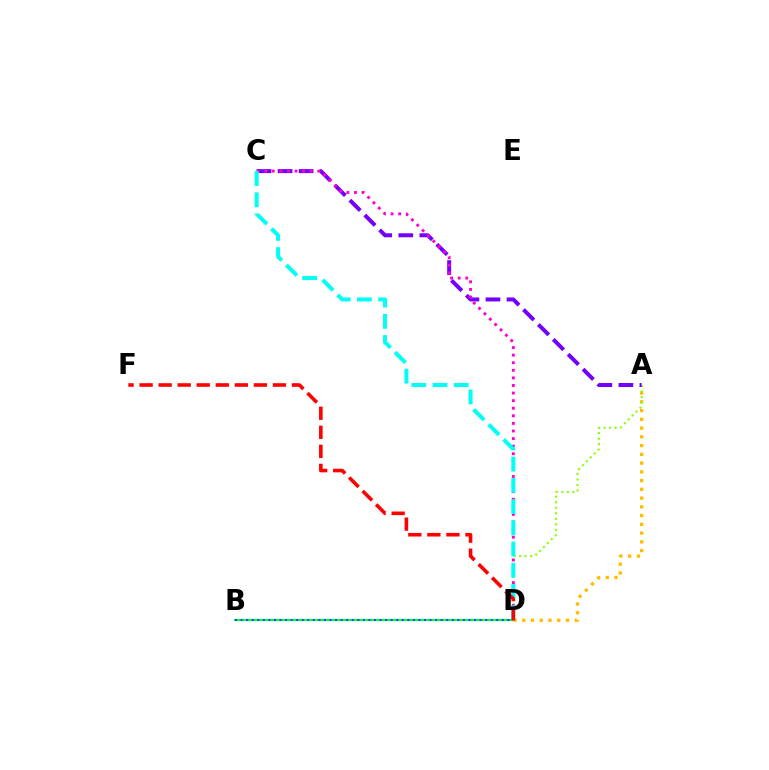{('B', 'D'): [{'color': '#00ff39', 'line_style': 'solid', 'thickness': 1.54}, {'color': '#004bff', 'line_style': 'dotted', 'thickness': 1.51}], ('A', 'D'): [{'color': '#ffbd00', 'line_style': 'dotted', 'thickness': 2.38}, {'color': '#84ff00', 'line_style': 'dotted', 'thickness': 1.5}], ('A', 'C'): [{'color': '#7200ff', 'line_style': 'dashed', 'thickness': 2.86}], ('C', 'D'): [{'color': '#ff00cf', 'line_style': 'dotted', 'thickness': 2.06}, {'color': '#00fff6', 'line_style': 'dashed', 'thickness': 2.88}], ('D', 'F'): [{'color': '#ff0000', 'line_style': 'dashed', 'thickness': 2.59}]}